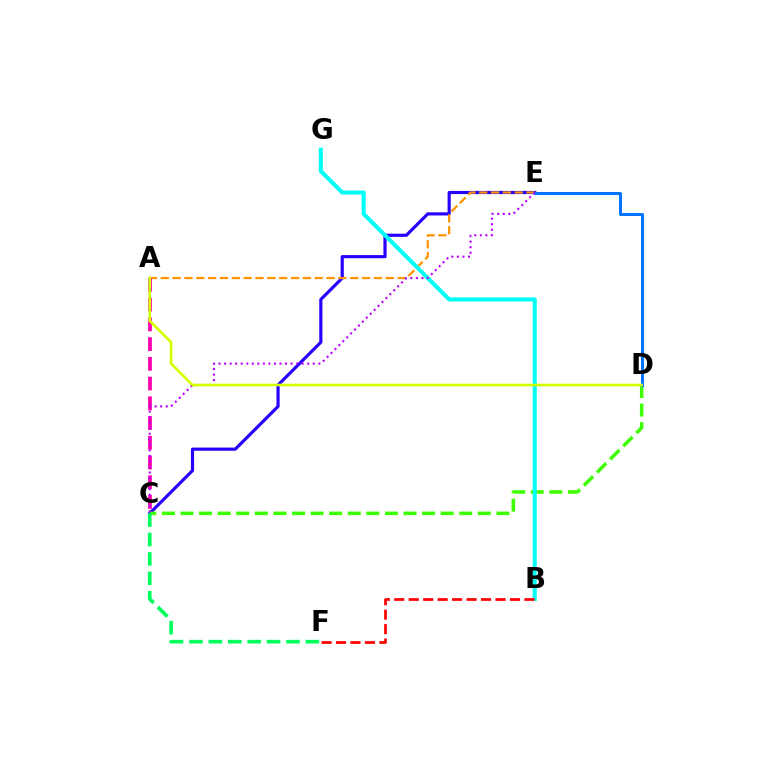{('C', 'E'): [{'color': '#2500ff', 'line_style': 'solid', 'thickness': 2.27}, {'color': '#b900ff', 'line_style': 'dotted', 'thickness': 1.51}], ('C', 'D'): [{'color': '#3dff00', 'line_style': 'dashed', 'thickness': 2.52}], ('A', 'E'): [{'color': '#ff9400', 'line_style': 'dashed', 'thickness': 1.61}], ('B', 'G'): [{'color': '#00fff6', 'line_style': 'solid', 'thickness': 2.91}], ('A', 'C'): [{'color': '#ff00ac', 'line_style': 'dashed', 'thickness': 2.68}], ('D', 'E'): [{'color': '#0074ff', 'line_style': 'solid', 'thickness': 2.15}], ('A', 'D'): [{'color': '#d1ff00', 'line_style': 'solid', 'thickness': 1.9}], ('B', 'F'): [{'color': '#ff0000', 'line_style': 'dashed', 'thickness': 1.96}], ('C', 'F'): [{'color': '#00ff5c', 'line_style': 'dashed', 'thickness': 2.64}]}